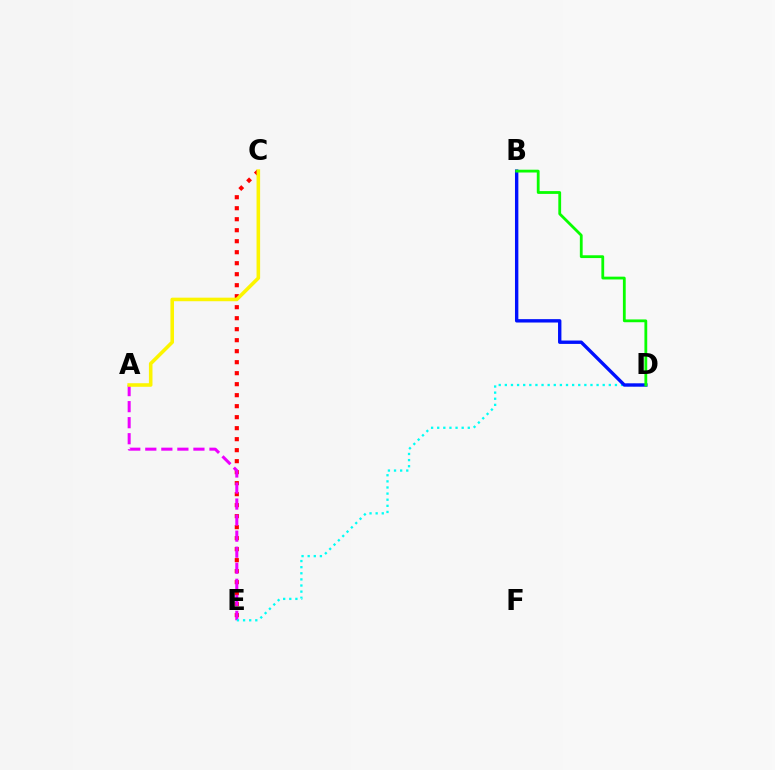{('C', 'E'): [{'color': '#ff0000', 'line_style': 'dotted', 'thickness': 2.99}], ('A', 'E'): [{'color': '#ee00ff', 'line_style': 'dashed', 'thickness': 2.18}], ('D', 'E'): [{'color': '#00fff6', 'line_style': 'dotted', 'thickness': 1.66}], ('B', 'D'): [{'color': '#0010ff', 'line_style': 'solid', 'thickness': 2.43}, {'color': '#08ff00', 'line_style': 'solid', 'thickness': 2.01}], ('A', 'C'): [{'color': '#fcf500', 'line_style': 'solid', 'thickness': 2.57}]}